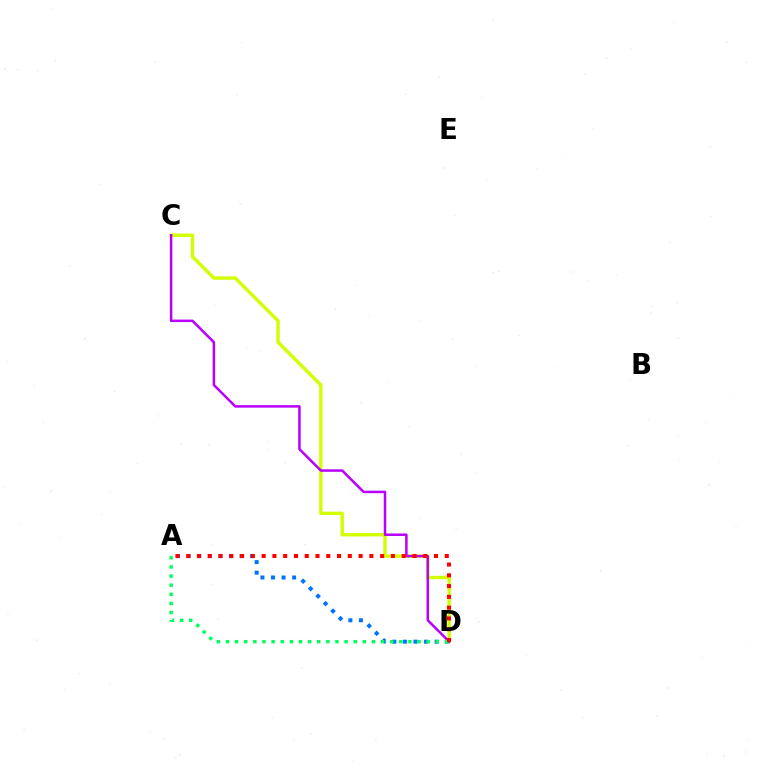{('A', 'D'): [{'color': '#0074ff', 'line_style': 'dotted', 'thickness': 2.87}, {'color': '#00ff5c', 'line_style': 'dotted', 'thickness': 2.48}, {'color': '#ff0000', 'line_style': 'dotted', 'thickness': 2.93}], ('C', 'D'): [{'color': '#d1ff00', 'line_style': 'solid', 'thickness': 2.44}, {'color': '#b900ff', 'line_style': 'solid', 'thickness': 1.81}]}